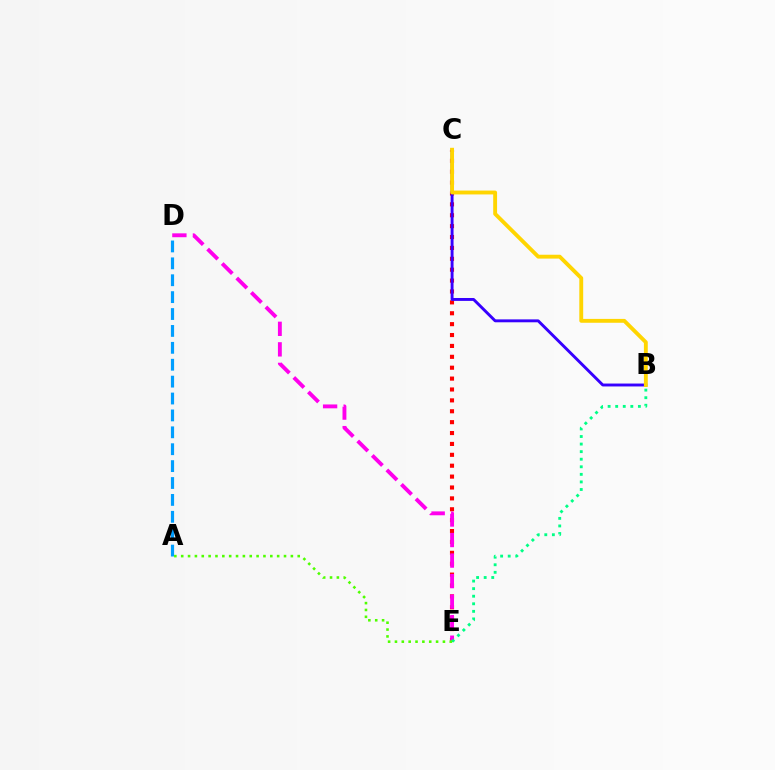{('C', 'E'): [{'color': '#ff0000', 'line_style': 'dotted', 'thickness': 2.96}], ('D', 'E'): [{'color': '#ff00ed', 'line_style': 'dashed', 'thickness': 2.79}], ('B', 'E'): [{'color': '#00ff86', 'line_style': 'dotted', 'thickness': 2.06}], ('B', 'C'): [{'color': '#3700ff', 'line_style': 'solid', 'thickness': 2.09}, {'color': '#ffd500', 'line_style': 'solid', 'thickness': 2.78}], ('A', 'D'): [{'color': '#009eff', 'line_style': 'dashed', 'thickness': 2.3}], ('A', 'E'): [{'color': '#4fff00', 'line_style': 'dotted', 'thickness': 1.86}]}